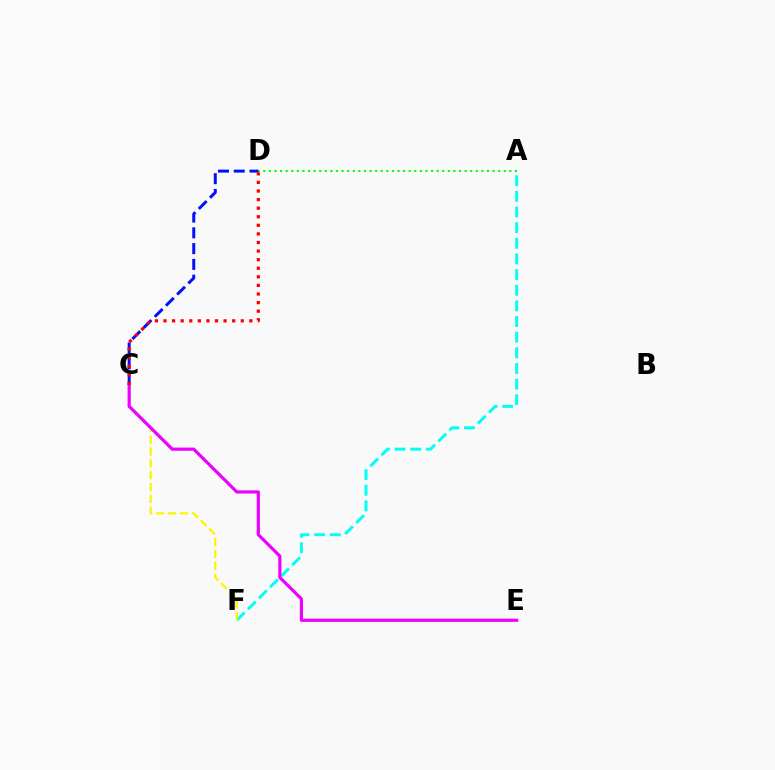{('A', 'D'): [{'color': '#08ff00', 'line_style': 'dotted', 'thickness': 1.52}], ('A', 'F'): [{'color': '#00fff6', 'line_style': 'dashed', 'thickness': 2.13}], ('C', 'F'): [{'color': '#fcf500', 'line_style': 'dashed', 'thickness': 1.61}], ('C', 'D'): [{'color': '#0010ff', 'line_style': 'dashed', 'thickness': 2.14}, {'color': '#ff0000', 'line_style': 'dotted', 'thickness': 2.33}], ('C', 'E'): [{'color': '#ee00ff', 'line_style': 'solid', 'thickness': 2.3}]}